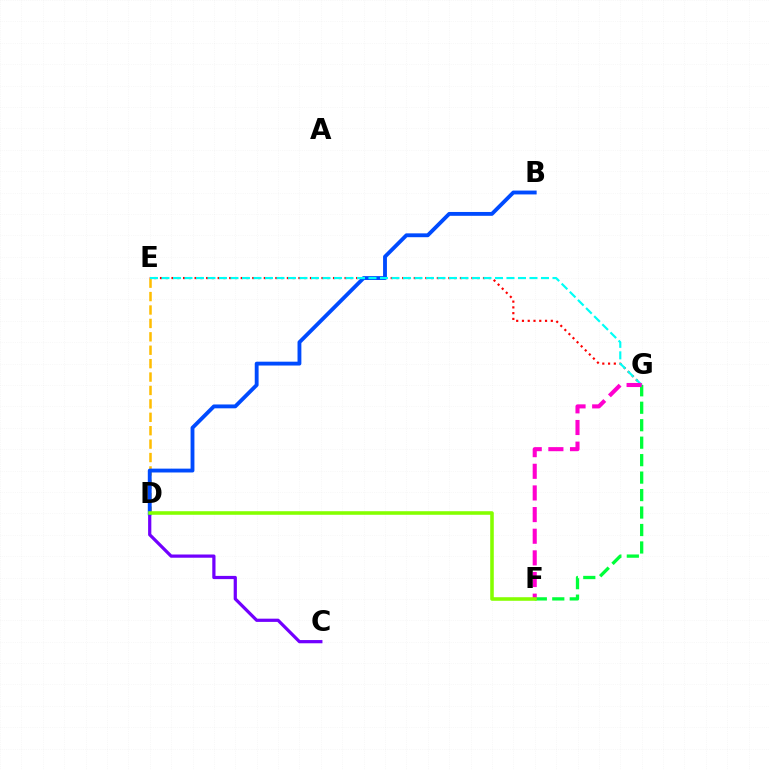{('C', 'D'): [{'color': '#7200ff', 'line_style': 'solid', 'thickness': 2.32}], ('E', 'G'): [{'color': '#ff0000', 'line_style': 'dotted', 'thickness': 1.57}, {'color': '#00fff6', 'line_style': 'dashed', 'thickness': 1.56}], ('F', 'G'): [{'color': '#00ff39', 'line_style': 'dashed', 'thickness': 2.37}, {'color': '#ff00cf', 'line_style': 'dashed', 'thickness': 2.94}], ('D', 'E'): [{'color': '#ffbd00', 'line_style': 'dashed', 'thickness': 1.82}], ('B', 'D'): [{'color': '#004bff', 'line_style': 'solid', 'thickness': 2.77}], ('D', 'F'): [{'color': '#84ff00', 'line_style': 'solid', 'thickness': 2.57}]}